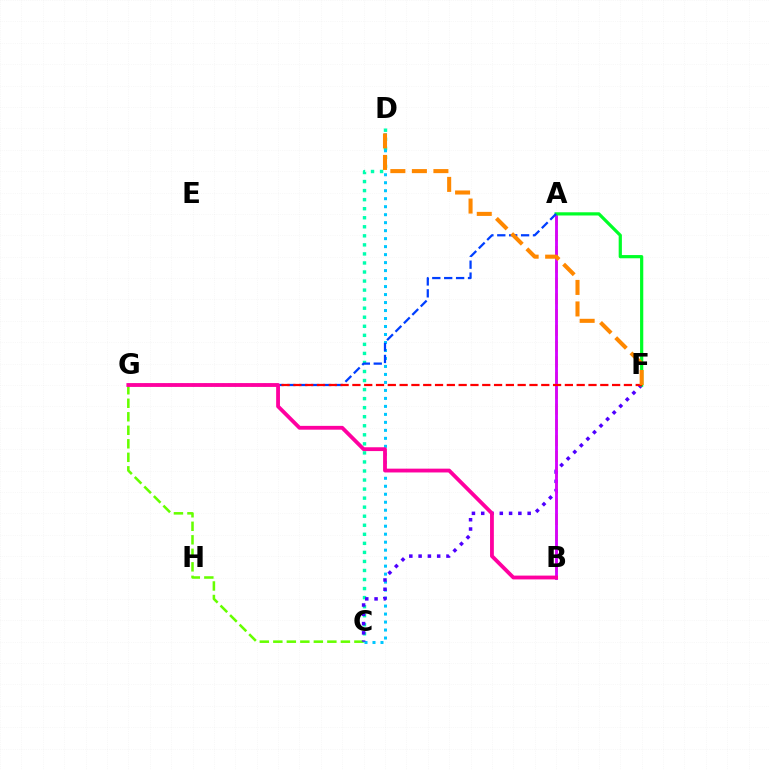{('C', 'G'): [{'color': '#66ff00', 'line_style': 'dashed', 'thickness': 1.84}], ('A', 'B'): [{'color': '#eeff00', 'line_style': 'dashed', 'thickness': 2.14}, {'color': '#d600ff', 'line_style': 'solid', 'thickness': 2.04}], ('C', 'D'): [{'color': '#00ffaf', 'line_style': 'dotted', 'thickness': 2.46}, {'color': '#00c7ff', 'line_style': 'dotted', 'thickness': 2.17}], ('C', 'F'): [{'color': '#4f00ff', 'line_style': 'dotted', 'thickness': 2.52}], ('A', 'F'): [{'color': '#00ff27', 'line_style': 'solid', 'thickness': 2.31}], ('A', 'G'): [{'color': '#003fff', 'line_style': 'dashed', 'thickness': 1.62}], ('F', 'G'): [{'color': '#ff0000', 'line_style': 'dashed', 'thickness': 1.6}], ('D', 'F'): [{'color': '#ff8800', 'line_style': 'dashed', 'thickness': 2.92}], ('B', 'G'): [{'color': '#ff00a0', 'line_style': 'solid', 'thickness': 2.75}]}